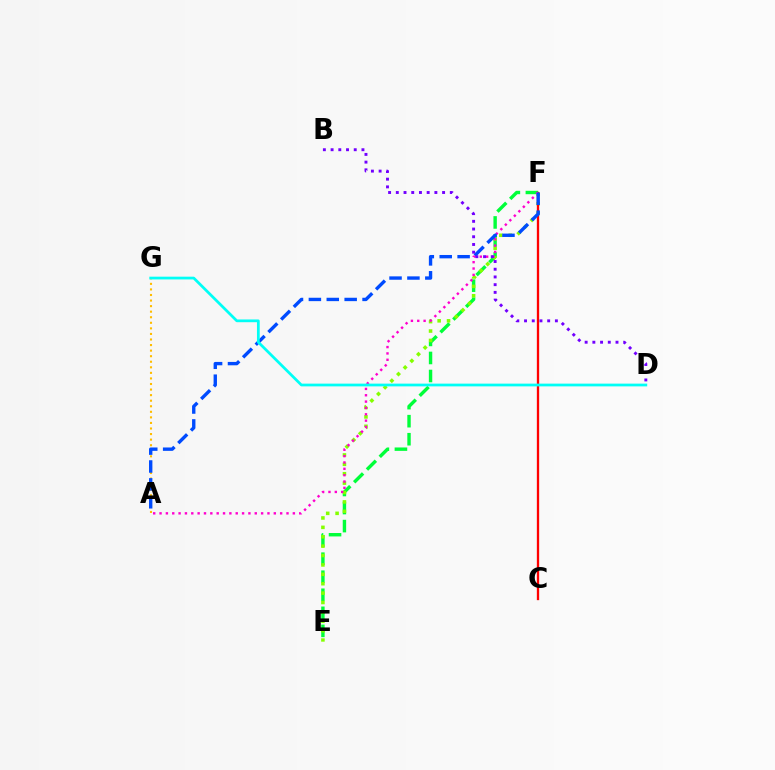{('E', 'F'): [{'color': '#00ff39', 'line_style': 'dashed', 'thickness': 2.45}, {'color': '#84ff00', 'line_style': 'dotted', 'thickness': 2.55}], ('A', 'G'): [{'color': '#ffbd00', 'line_style': 'dotted', 'thickness': 1.51}], ('C', 'F'): [{'color': '#ff0000', 'line_style': 'solid', 'thickness': 1.66}], ('A', 'F'): [{'color': '#ff00cf', 'line_style': 'dotted', 'thickness': 1.72}, {'color': '#004bff', 'line_style': 'dashed', 'thickness': 2.43}], ('B', 'D'): [{'color': '#7200ff', 'line_style': 'dotted', 'thickness': 2.1}], ('D', 'G'): [{'color': '#00fff6', 'line_style': 'solid', 'thickness': 1.97}]}